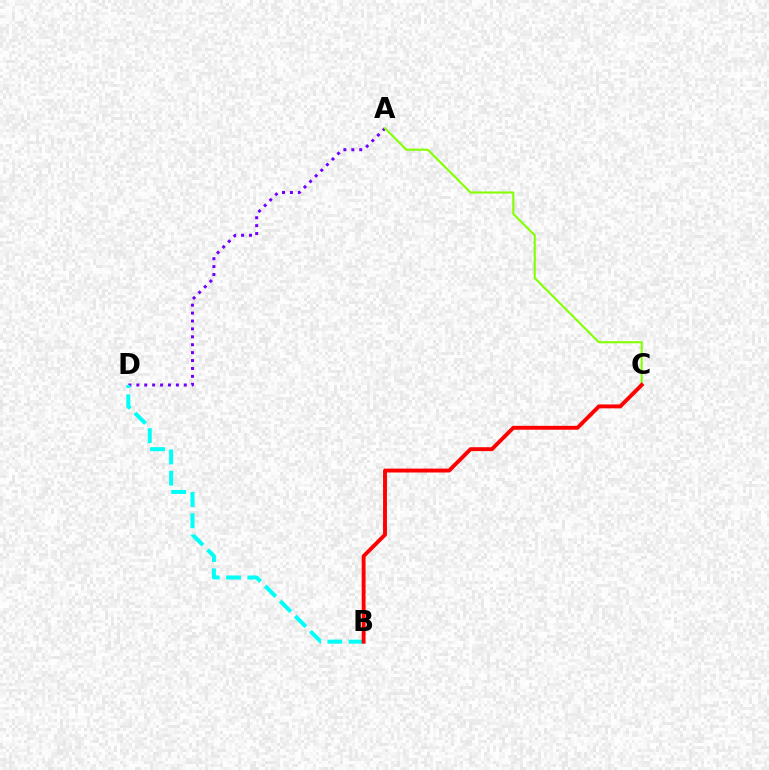{('A', 'D'): [{'color': '#7200ff', 'line_style': 'dotted', 'thickness': 2.15}], ('B', 'D'): [{'color': '#00fff6', 'line_style': 'dashed', 'thickness': 2.9}], ('A', 'C'): [{'color': '#84ff00', 'line_style': 'solid', 'thickness': 1.51}], ('B', 'C'): [{'color': '#ff0000', 'line_style': 'solid', 'thickness': 2.8}]}